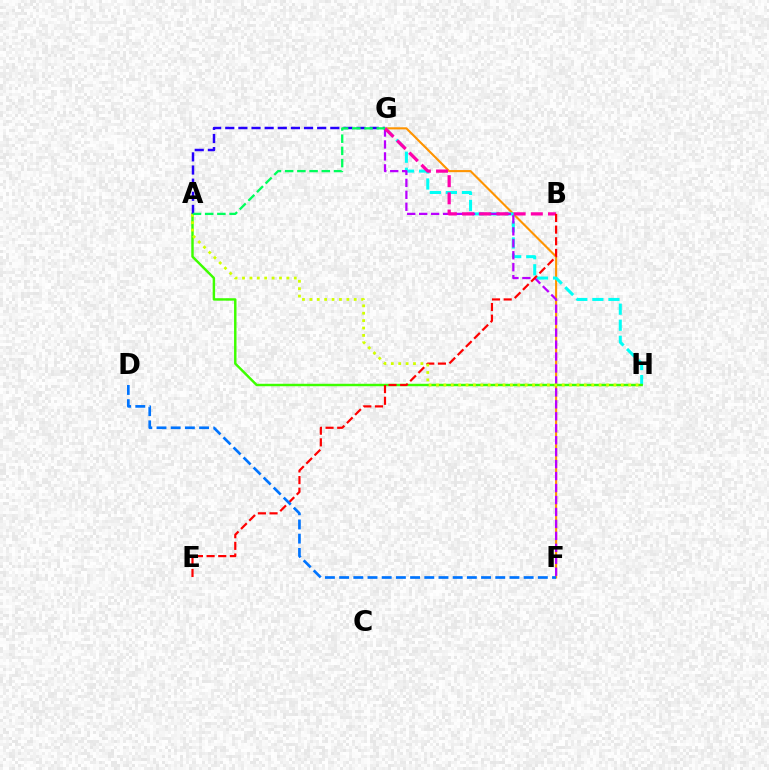{('F', 'G'): [{'color': '#ff9400', 'line_style': 'solid', 'thickness': 1.52}, {'color': '#b900ff', 'line_style': 'dashed', 'thickness': 1.62}], ('G', 'H'): [{'color': '#00fff6', 'line_style': 'dashed', 'thickness': 2.18}], ('B', 'G'): [{'color': '#ff00ac', 'line_style': 'dashed', 'thickness': 2.34}], ('A', 'H'): [{'color': '#3dff00', 'line_style': 'solid', 'thickness': 1.76}, {'color': '#d1ff00', 'line_style': 'dotted', 'thickness': 2.01}], ('B', 'E'): [{'color': '#ff0000', 'line_style': 'dashed', 'thickness': 1.58}], ('A', 'G'): [{'color': '#2500ff', 'line_style': 'dashed', 'thickness': 1.78}, {'color': '#00ff5c', 'line_style': 'dashed', 'thickness': 1.66}], ('D', 'F'): [{'color': '#0074ff', 'line_style': 'dashed', 'thickness': 1.93}]}